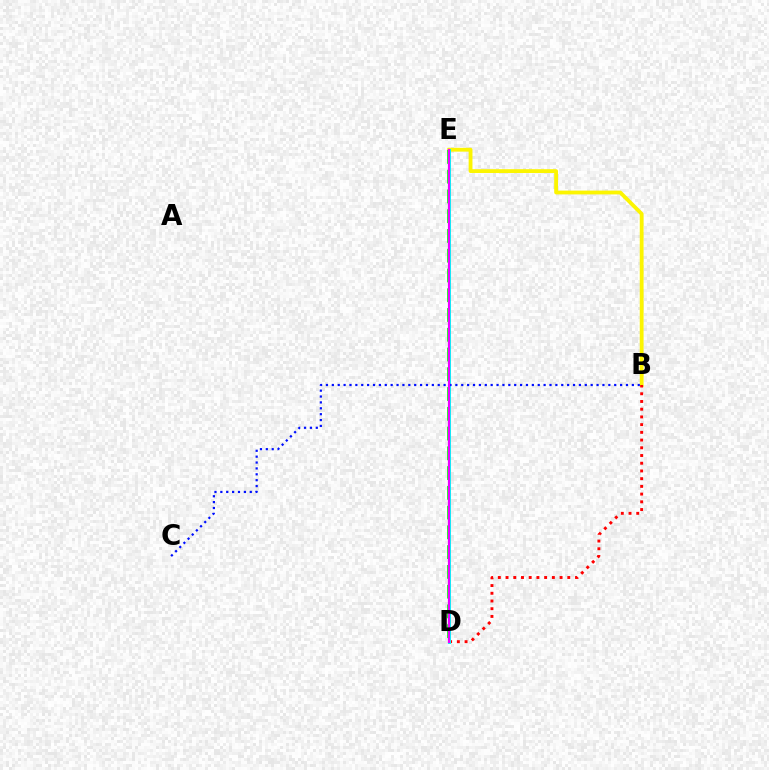{('B', 'E'): [{'color': '#fcf500', 'line_style': 'solid', 'thickness': 2.75}], ('B', 'D'): [{'color': '#ff0000', 'line_style': 'dotted', 'thickness': 2.1}], ('D', 'E'): [{'color': '#08ff00', 'line_style': 'dashed', 'thickness': 2.68}, {'color': '#00fff6', 'line_style': 'solid', 'thickness': 2.18}, {'color': '#ee00ff', 'line_style': 'solid', 'thickness': 1.58}], ('B', 'C'): [{'color': '#0010ff', 'line_style': 'dotted', 'thickness': 1.6}]}